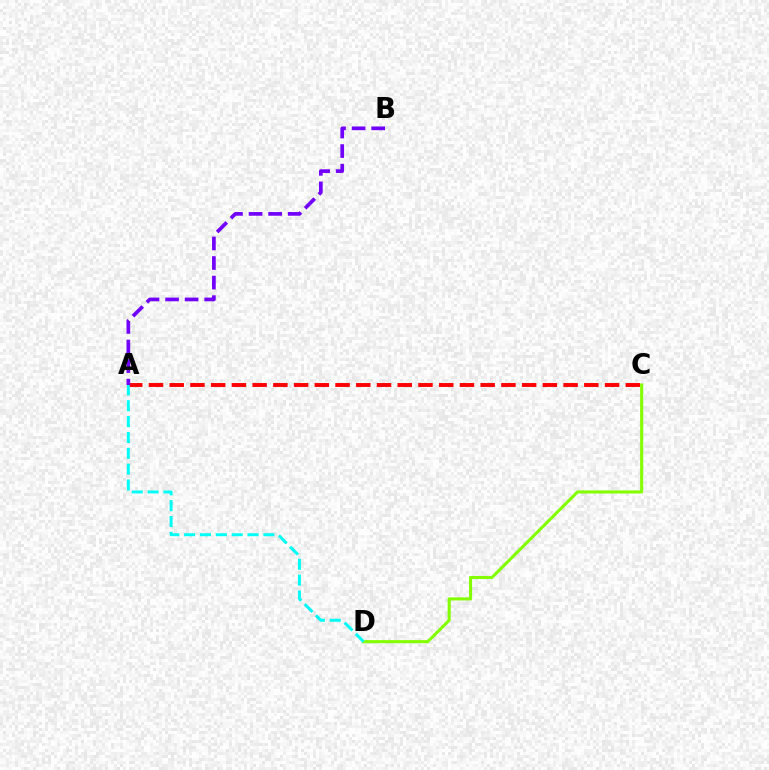{('A', 'C'): [{'color': '#ff0000', 'line_style': 'dashed', 'thickness': 2.82}], ('C', 'D'): [{'color': '#84ff00', 'line_style': 'solid', 'thickness': 2.23}], ('A', 'D'): [{'color': '#00fff6', 'line_style': 'dashed', 'thickness': 2.15}], ('A', 'B'): [{'color': '#7200ff', 'line_style': 'dashed', 'thickness': 2.66}]}